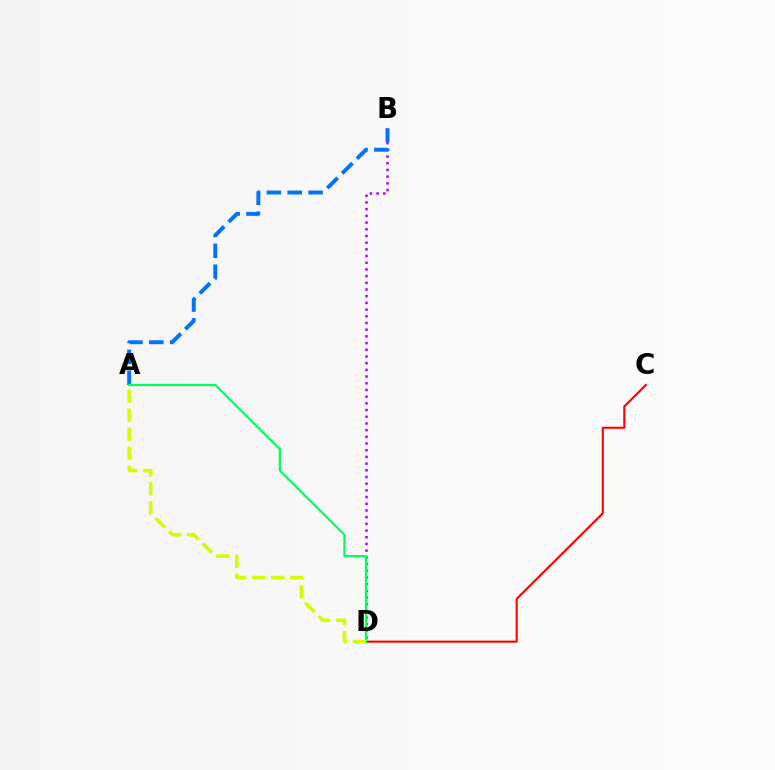{('B', 'D'): [{'color': '#b900ff', 'line_style': 'dotted', 'thickness': 1.82}], ('A', 'B'): [{'color': '#0074ff', 'line_style': 'dashed', 'thickness': 2.84}], ('C', 'D'): [{'color': '#ff0000', 'line_style': 'solid', 'thickness': 1.52}], ('A', 'D'): [{'color': '#00ff5c', 'line_style': 'solid', 'thickness': 1.58}, {'color': '#d1ff00', 'line_style': 'dashed', 'thickness': 2.59}]}